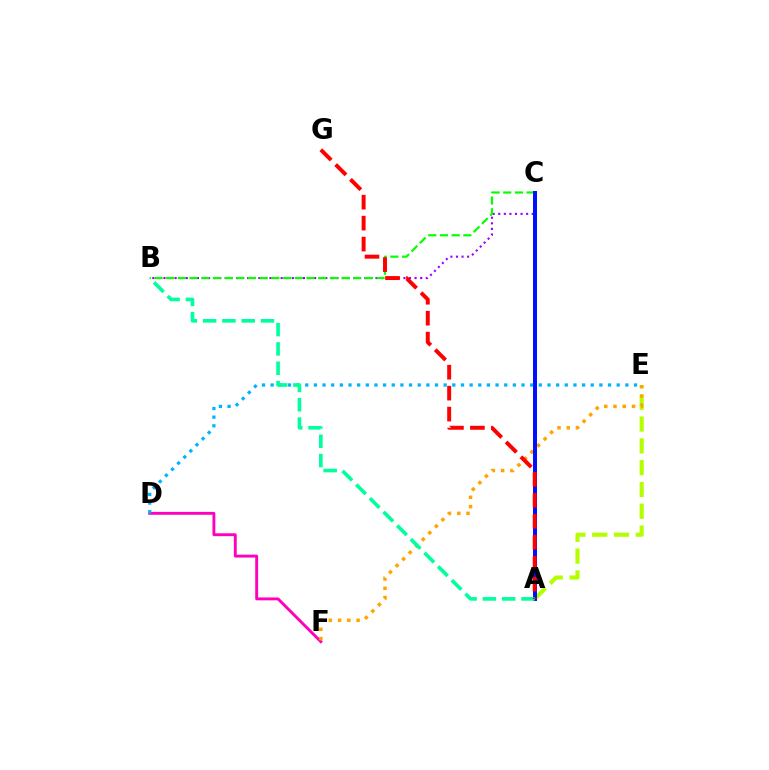{('A', 'E'): [{'color': '#b3ff00', 'line_style': 'dashed', 'thickness': 2.96}], ('B', 'C'): [{'color': '#9b00ff', 'line_style': 'dotted', 'thickness': 1.52}, {'color': '#08ff00', 'line_style': 'dashed', 'thickness': 1.59}], ('D', 'F'): [{'color': '#ff00bd', 'line_style': 'solid', 'thickness': 2.09}], ('E', 'F'): [{'color': '#ffa500', 'line_style': 'dotted', 'thickness': 2.52}], ('D', 'E'): [{'color': '#00b5ff', 'line_style': 'dotted', 'thickness': 2.35}], ('A', 'C'): [{'color': '#0010ff', 'line_style': 'solid', 'thickness': 2.86}], ('A', 'B'): [{'color': '#00ff9d', 'line_style': 'dashed', 'thickness': 2.62}], ('A', 'G'): [{'color': '#ff0000', 'line_style': 'dashed', 'thickness': 2.85}]}